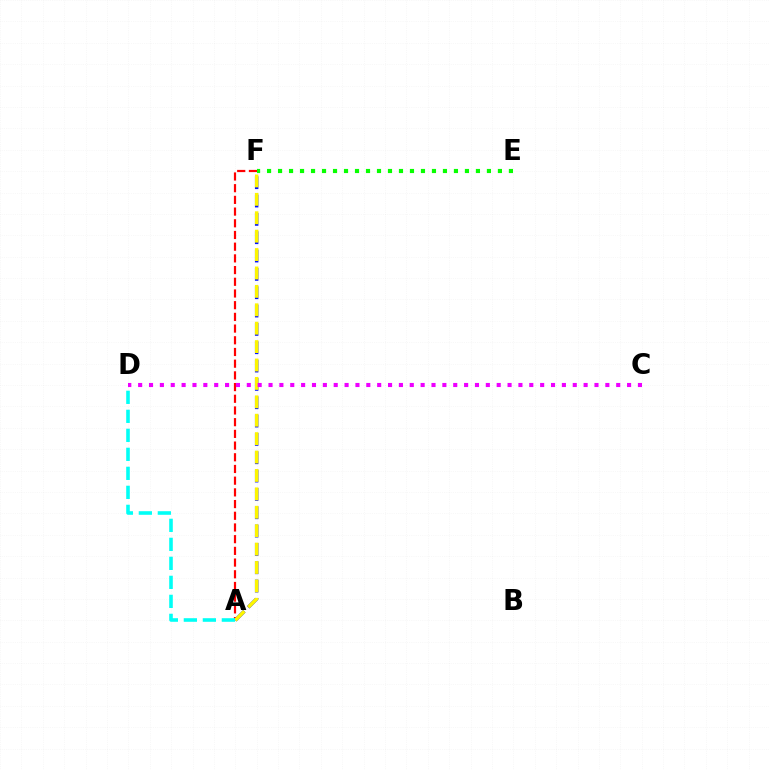{('A', 'F'): [{'color': '#ff0000', 'line_style': 'dashed', 'thickness': 1.59}, {'color': '#0010ff', 'line_style': 'dashed', 'thickness': 2.49}, {'color': '#fcf500', 'line_style': 'dashed', 'thickness': 2.5}], ('C', 'D'): [{'color': '#ee00ff', 'line_style': 'dotted', 'thickness': 2.95}], ('A', 'D'): [{'color': '#00fff6', 'line_style': 'dashed', 'thickness': 2.58}], ('E', 'F'): [{'color': '#08ff00', 'line_style': 'dotted', 'thickness': 2.99}]}